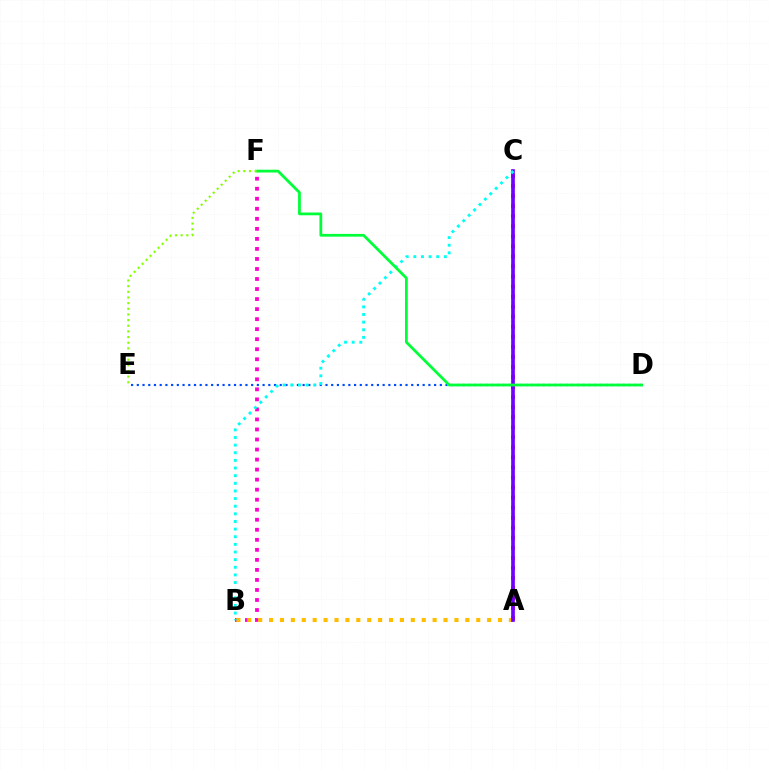{('D', 'E'): [{'color': '#004bff', 'line_style': 'dotted', 'thickness': 1.55}], ('B', 'F'): [{'color': '#ff00cf', 'line_style': 'dotted', 'thickness': 2.73}], ('A', 'C'): [{'color': '#ff0000', 'line_style': 'dotted', 'thickness': 2.73}, {'color': '#7200ff', 'line_style': 'solid', 'thickness': 2.65}], ('A', 'B'): [{'color': '#ffbd00', 'line_style': 'dotted', 'thickness': 2.96}], ('B', 'C'): [{'color': '#00fff6', 'line_style': 'dotted', 'thickness': 2.07}], ('D', 'F'): [{'color': '#00ff39', 'line_style': 'solid', 'thickness': 1.99}], ('E', 'F'): [{'color': '#84ff00', 'line_style': 'dotted', 'thickness': 1.54}]}